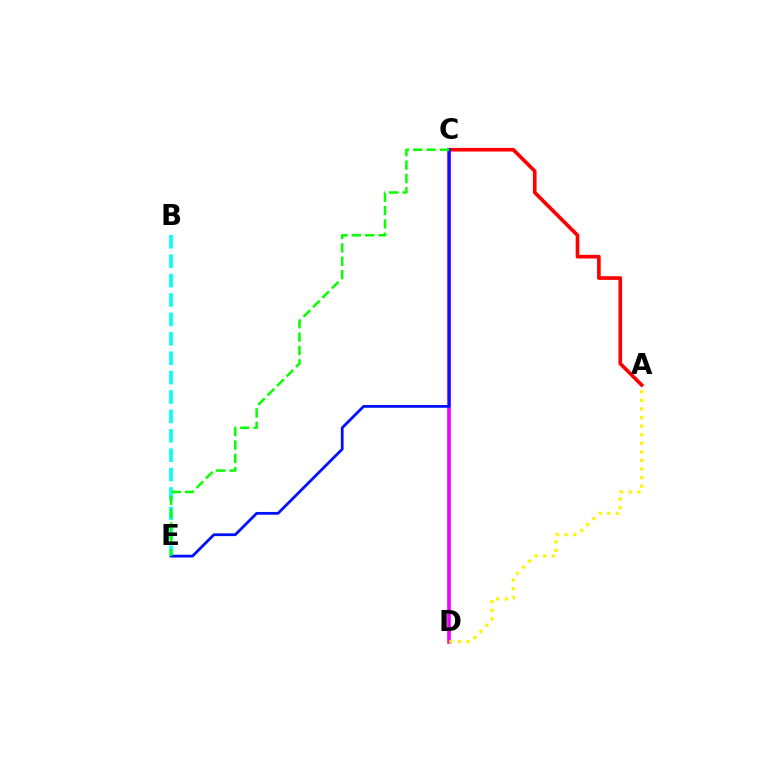{('A', 'C'): [{'color': '#ff0000', 'line_style': 'solid', 'thickness': 2.63}], ('C', 'D'): [{'color': '#ee00ff', 'line_style': 'solid', 'thickness': 2.6}], ('B', 'E'): [{'color': '#00fff6', 'line_style': 'dashed', 'thickness': 2.64}], ('A', 'D'): [{'color': '#fcf500', 'line_style': 'dotted', 'thickness': 2.33}], ('C', 'E'): [{'color': '#0010ff', 'line_style': 'solid', 'thickness': 2.0}, {'color': '#08ff00', 'line_style': 'dashed', 'thickness': 1.82}]}